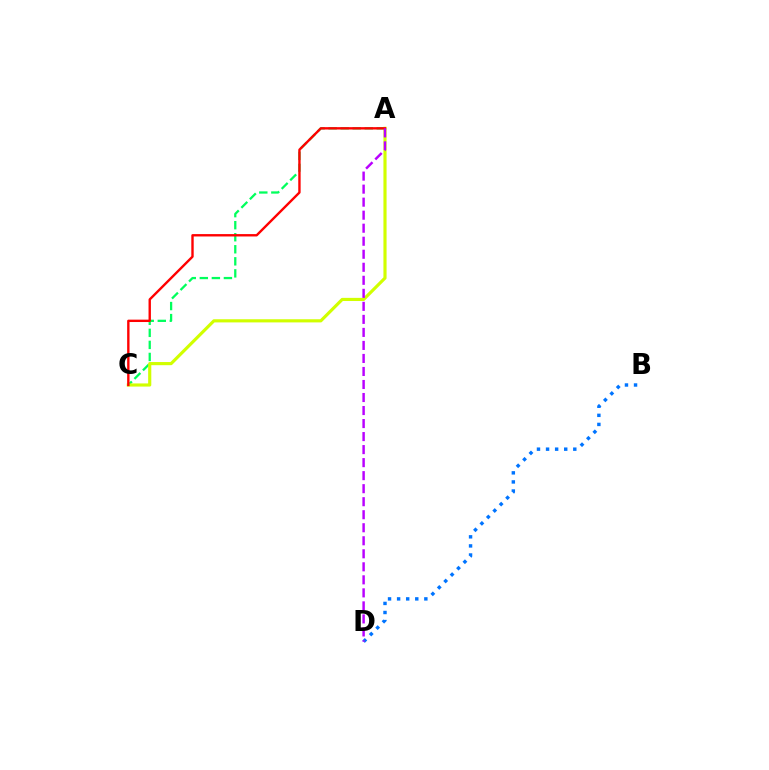{('A', 'C'): [{'color': '#00ff5c', 'line_style': 'dashed', 'thickness': 1.64}, {'color': '#d1ff00', 'line_style': 'solid', 'thickness': 2.27}, {'color': '#ff0000', 'line_style': 'solid', 'thickness': 1.71}], ('B', 'D'): [{'color': '#0074ff', 'line_style': 'dotted', 'thickness': 2.47}], ('A', 'D'): [{'color': '#b900ff', 'line_style': 'dashed', 'thickness': 1.77}]}